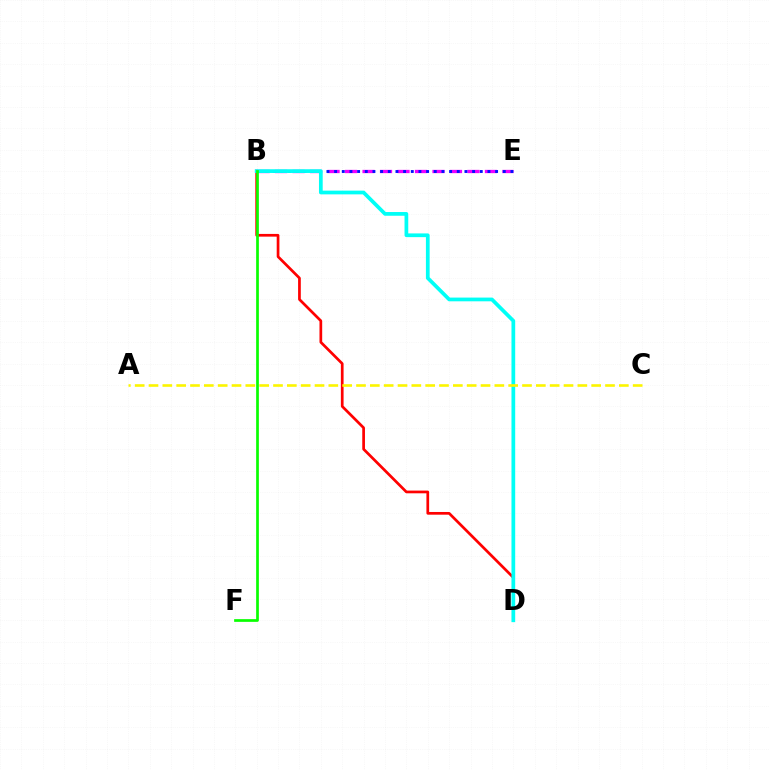{('B', 'D'): [{'color': '#ff0000', 'line_style': 'solid', 'thickness': 1.95}, {'color': '#00fff6', 'line_style': 'solid', 'thickness': 2.68}], ('B', 'E'): [{'color': '#ee00ff', 'line_style': 'dashed', 'thickness': 2.38}, {'color': '#0010ff', 'line_style': 'dotted', 'thickness': 2.08}], ('A', 'C'): [{'color': '#fcf500', 'line_style': 'dashed', 'thickness': 1.88}], ('B', 'F'): [{'color': '#08ff00', 'line_style': 'solid', 'thickness': 1.95}]}